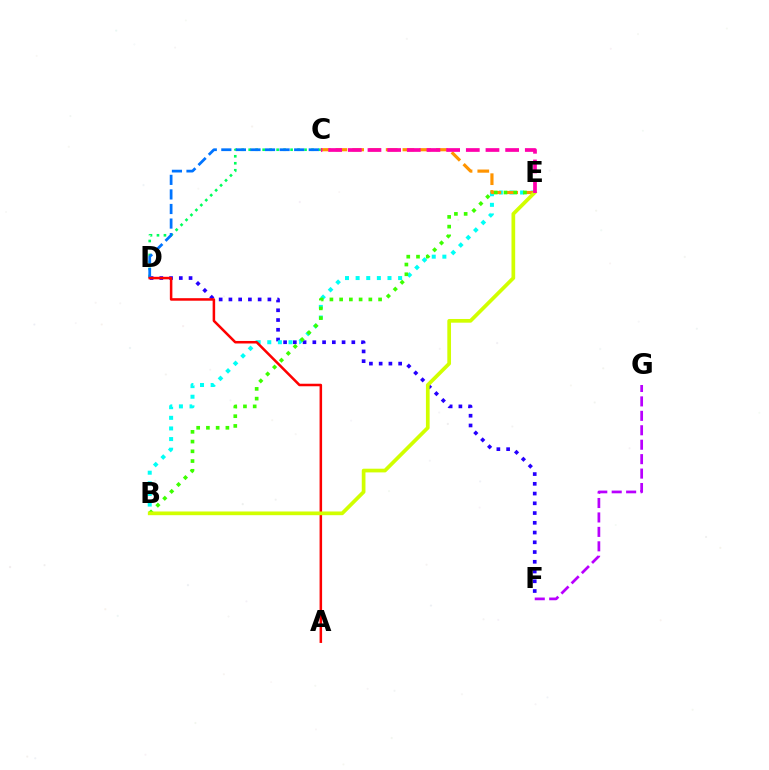{('D', 'F'): [{'color': '#2500ff', 'line_style': 'dotted', 'thickness': 2.65}], ('B', 'E'): [{'color': '#00fff6', 'line_style': 'dotted', 'thickness': 2.89}, {'color': '#3dff00', 'line_style': 'dotted', 'thickness': 2.65}, {'color': '#d1ff00', 'line_style': 'solid', 'thickness': 2.67}], ('C', 'D'): [{'color': '#00ff5c', 'line_style': 'dotted', 'thickness': 1.9}, {'color': '#0074ff', 'line_style': 'dashed', 'thickness': 1.98}], ('A', 'D'): [{'color': '#ff0000', 'line_style': 'solid', 'thickness': 1.82}], ('F', 'G'): [{'color': '#b900ff', 'line_style': 'dashed', 'thickness': 1.96}], ('C', 'E'): [{'color': '#ff9400', 'line_style': 'dashed', 'thickness': 2.28}, {'color': '#ff00ac', 'line_style': 'dashed', 'thickness': 2.67}]}